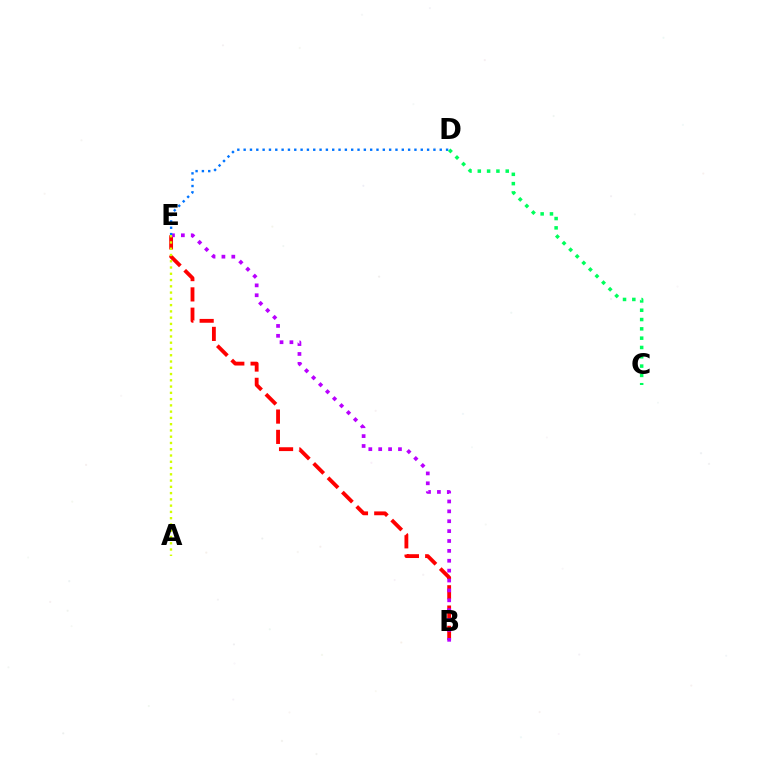{('B', 'E'): [{'color': '#ff0000', 'line_style': 'dashed', 'thickness': 2.76}, {'color': '#b900ff', 'line_style': 'dotted', 'thickness': 2.69}], ('D', 'E'): [{'color': '#0074ff', 'line_style': 'dotted', 'thickness': 1.72}], ('C', 'D'): [{'color': '#00ff5c', 'line_style': 'dotted', 'thickness': 2.53}], ('A', 'E'): [{'color': '#d1ff00', 'line_style': 'dotted', 'thickness': 1.7}]}